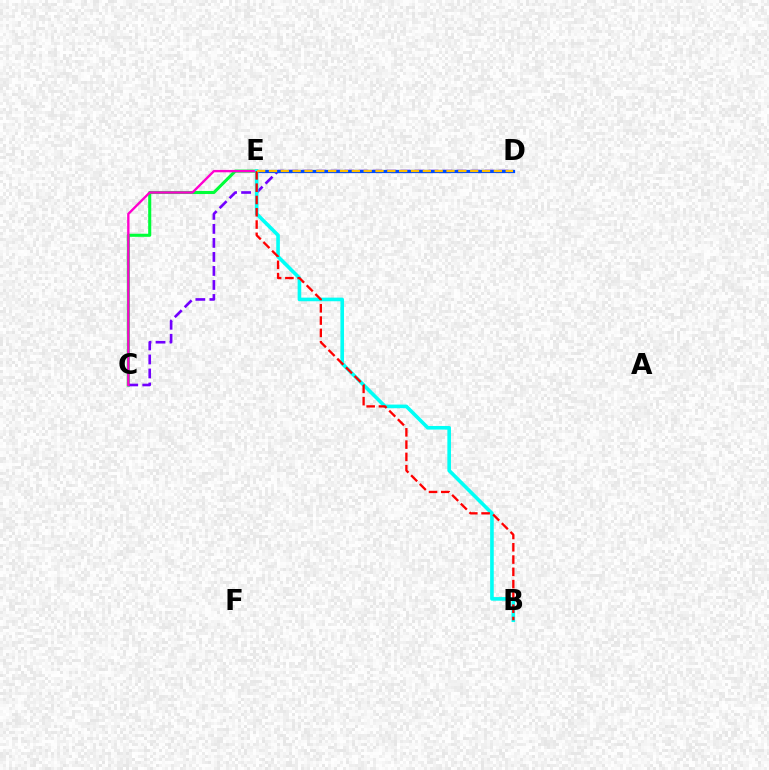{('C', 'E'): [{'color': '#00ff39', 'line_style': 'solid', 'thickness': 2.21}, {'color': '#ff00cf', 'line_style': 'solid', 'thickness': 1.7}], ('D', 'E'): [{'color': '#84ff00', 'line_style': 'dotted', 'thickness': 1.95}, {'color': '#004bff', 'line_style': 'solid', 'thickness': 2.34}, {'color': '#ffbd00', 'line_style': 'dashed', 'thickness': 1.61}], ('C', 'D'): [{'color': '#7200ff', 'line_style': 'dashed', 'thickness': 1.9}], ('B', 'E'): [{'color': '#00fff6', 'line_style': 'solid', 'thickness': 2.6}, {'color': '#ff0000', 'line_style': 'dashed', 'thickness': 1.67}]}